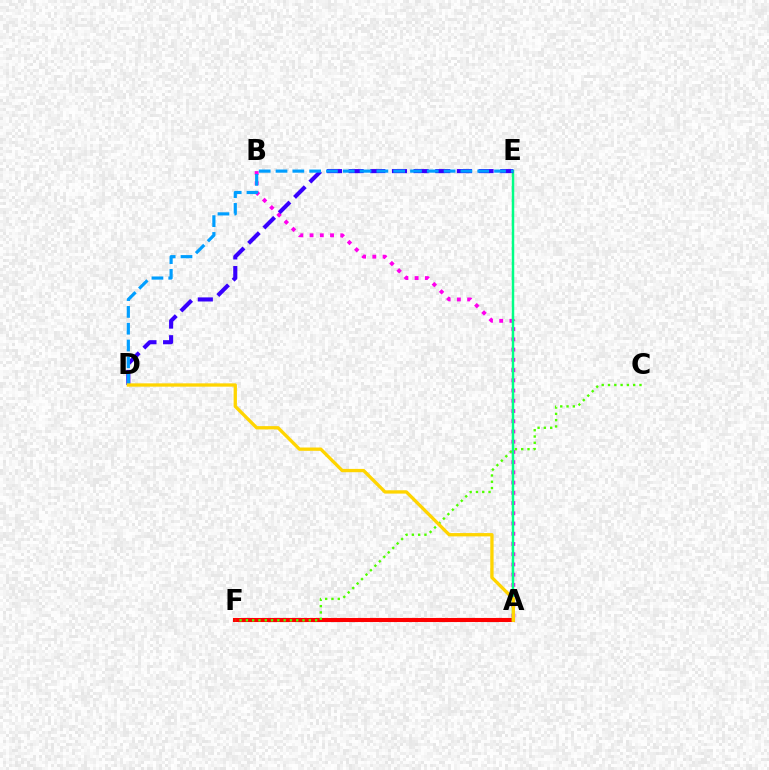{('A', 'B'): [{'color': '#ff00ed', 'line_style': 'dotted', 'thickness': 2.78}], ('A', 'F'): [{'color': '#ff0000', 'line_style': 'solid', 'thickness': 2.94}], ('C', 'F'): [{'color': '#4fff00', 'line_style': 'dotted', 'thickness': 1.71}], ('A', 'E'): [{'color': '#00ff86', 'line_style': 'solid', 'thickness': 1.78}], ('D', 'E'): [{'color': '#3700ff', 'line_style': 'dashed', 'thickness': 2.94}, {'color': '#009eff', 'line_style': 'dashed', 'thickness': 2.28}], ('A', 'D'): [{'color': '#ffd500', 'line_style': 'solid', 'thickness': 2.38}]}